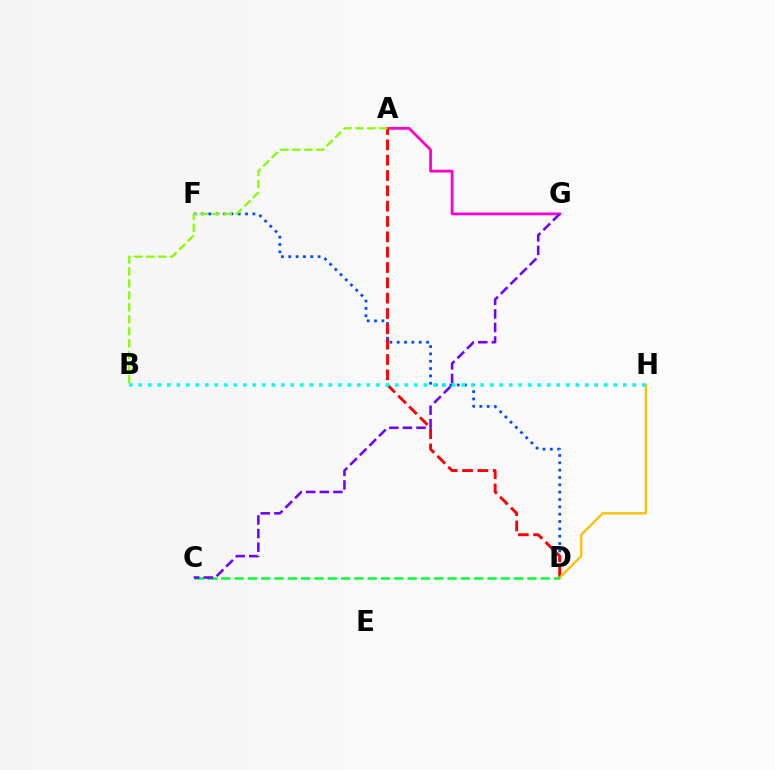{('A', 'G'): [{'color': '#ff00cf', 'line_style': 'solid', 'thickness': 2.0}], ('D', 'F'): [{'color': '#004bff', 'line_style': 'dotted', 'thickness': 1.99}], ('A', 'D'): [{'color': '#ff0000', 'line_style': 'dashed', 'thickness': 2.08}], ('A', 'B'): [{'color': '#84ff00', 'line_style': 'dashed', 'thickness': 1.63}], ('D', 'H'): [{'color': '#ffbd00', 'line_style': 'solid', 'thickness': 1.63}], ('C', 'D'): [{'color': '#00ff39', 'line_style': 'dashed', 'thickness': 1.81}], ('B', 'H'): [{'color': '#00fff6', 'line_style': 'dotted', 'thickness': 2.58}], ('C', 'G'): [{'color': '#7200ff', 'line_style': 'dashed', 'thickness': 1.84}]}